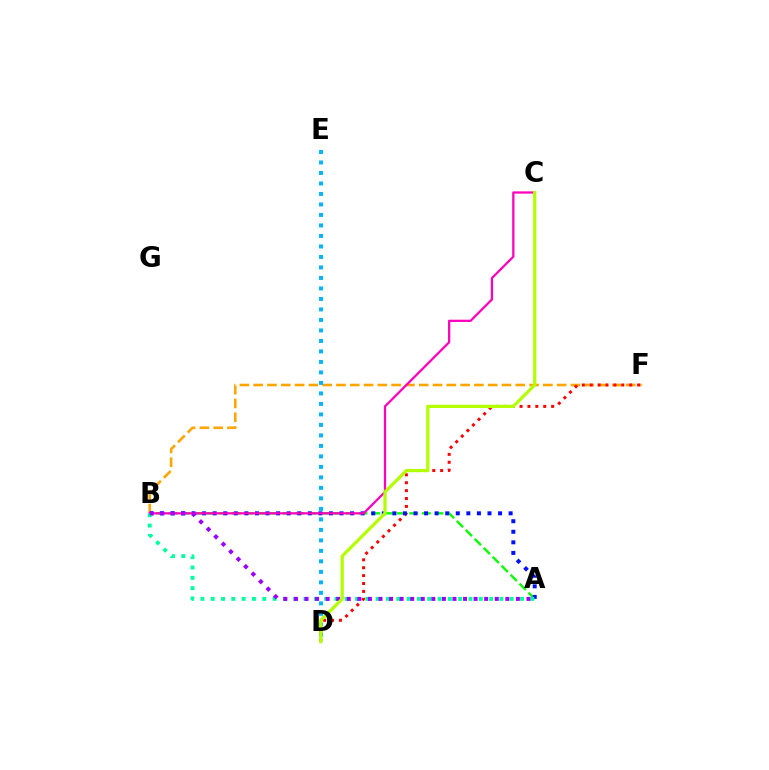{('A', 'B'): [{'color': '#08ff00', 'line_style': 'dashed', 'thickness': 1.72}, {'color': '#0010ff', 'line_style': 'dotted', 'thickness': 2.87}, {'color': '#00ff9d', 'line_style': 'dotted', 'thickness': 2.8}, {'color': '#9b00ff', 'line_style': 'dotted', 'thickness': 2.87}], ('B', 'F'): [{'color': '#ffa500', 'line_style': 'dashed', 'thickness': 1.87}], ('D', 'F'): [{'color': '#ff0000', 'line_style': 'dotted', 'thickness': 2.15}], ('D', 'E'): [{'color': '#00b5ff', 'line_style': 'dotted', 'thickness': 2.85}], ('B', 'C'): [{'color': '#ff00bd', 'line_style': 'solid', 'thickness': 1.62}], ('C', 'D'): [{'color': '#b3ff00', 'line_style': 'solid', 'thickness': 2.32}]}